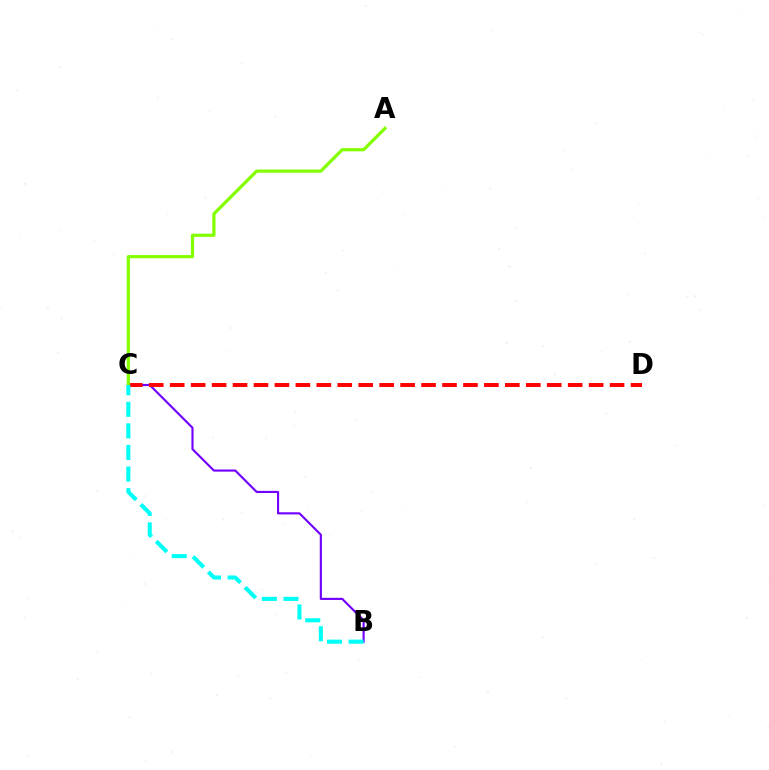{('B', 'C'): [{'color': '#7200ff', 'line_style': 'solid', 'thickness': 1.54}, {'color': '#00fff6', 'line_style': 'dashed', 'thickness': 2.93}], ('C', 'D'): [{'color': '#ff0000', 'line_style': 'dashed', 'thickness': 2.85}], ('A', 'C'): [{'color': '#84ff00', 'line_style': 'solid', 'thickness': 2.31}]}